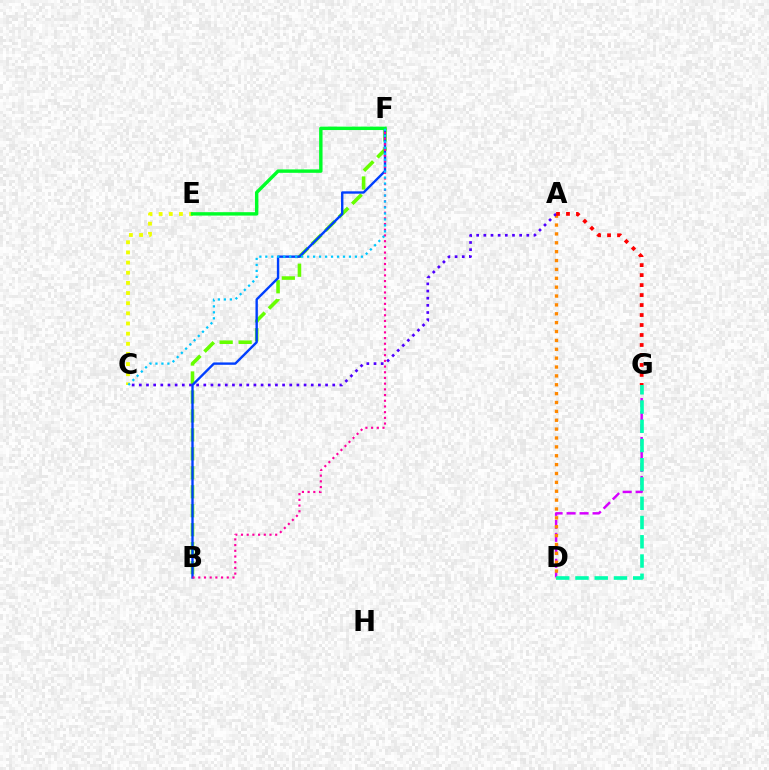{('D', 'G'): [{'color': '#d600ff', 'line_style': 'dashed', 'thickness': 1.76}, {'color': '#00ffaf', 'line_style': 'dashed', 'thickness': 2.62}], ('A', 'D'): [{'color': '#ff8800', 'line_style': 'dotted', 'thickness': 2.41}], ('C', 'E'): [{'color': '#eeff00', 'line_style': 'dotted', 'thickness': 2.76}], ('B', 'F'): [{'color': '#66ff00', 'line_style': 'dashed', 'thickness': 2.58}, {'color': '#003fff', 'line_style': 'solid', 'thickness': 1.71}, {'color': '#ff00a0', 'line_style': 'dotted', 'thickness': 1.55}], ('A', 'C'): [{'color': '#4f00ff', 'line_style': 'dotted', 'thickness': 1.95}], ('E', 'F'): [{'color': '#00ff27', 'line_style': 'solid', 'thickness': 2.46}], ('A', 'G'): [{'color': '#ff0000', 'line_style': 'dotted', 'thickness': 2.71}], ('C', 'F'): [{'color': '#00c7ff', 'line_style': 'dotted', 'thickness': 1.62}]}